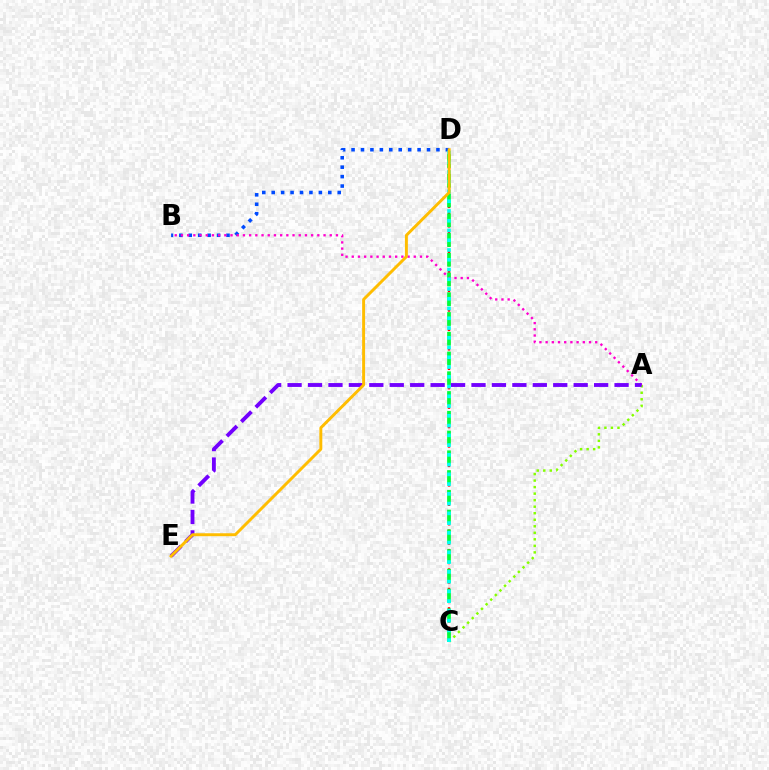{('A', 'C'): [{'color': '#84ff00', 'line_style': 'dotted', 'thickness': 1.77}], ('B', 'D'): [{'color': '#004bff', 'line_style': 'dotted', 'thickness': 2.56}], ('C', 'D'): [{'color': '#ff0000', 'line_style': 'dotted', 'thickness': 1.76}, {'color': '#00ff39', 'line_style': 'dashed', 'thickness': 2.68}, {'color': '#00fff6', 'line_style': 'dotted', 'thickness': 2.65}], ('A', 'B'): [{'color': '#ff00cf', 'line_style': 'dotted', 'thickness': 1.68}], ('A', 'E'): [{'color': '#7200ff', 'line_style': 'dashed', 'thickness': 2.78}], ('D', 'E'): [{'color': '#ffbd00', 'line_style': 'solid', 'thickness': 2.11}]}